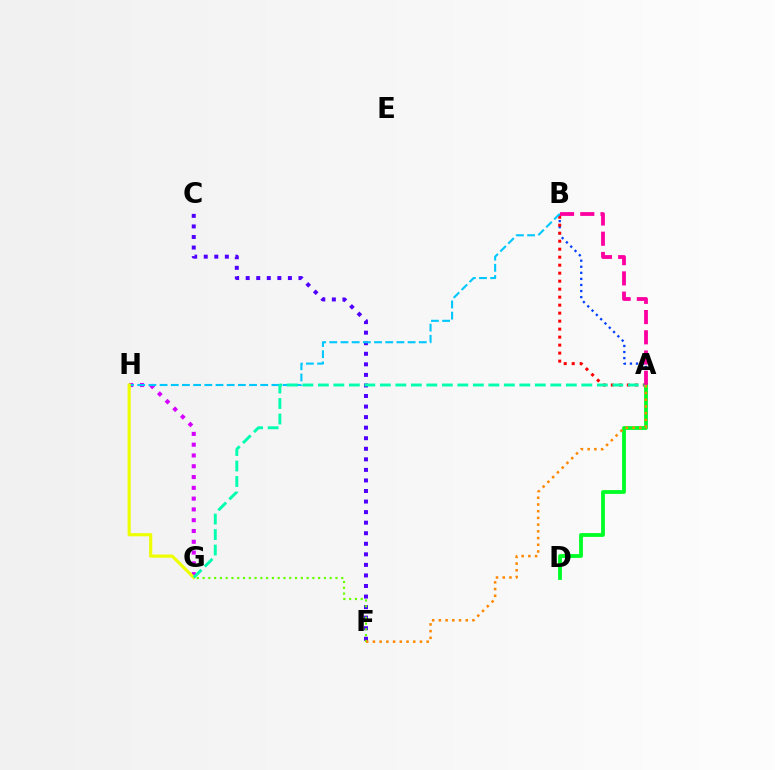{('A', 'B'): [{'color': '#003fff', 'line_style': 'dotted', 'thickness': 1.65}, {'color': '#ff0000', 'line_style': 'dotted', 'thickness': 2.17}, {'color': '#ff00a0', 'line_style': 'dashed', 'thickness': 2.75}], ('C', 'F'): [{'color': '#4f00ff', 'line_style': 'dotted', 'thickness': 2.87}], ('A', 'D'): [{'color': '#00ff27', 'line_style': 'solid', 'thickness': 2.74}], ('G', 'H'): [{'color': '#d600ff', 'line_style': 'dotted', 'thickness': 2.93}, {'color': '#eeff00', 'line_style': 'solid', 'thickness': 2.26}], ('B', 'H'): [{'color': '#00c7ff', 'line_style': 'dashed', 'thickness': 1.52}], ('F', 'G'): [{'color': '#66ff00', 'line_style': 'dotted', 'thickness': 1.57}], ('A', 'G'): [{'color': '#00ffaf', 'line_style': 'dashed', 'thickness': 2.11}], ('A', 'F'): [{'color': '#ff8800', 'line_style': 'dotted', 'thickness': 1.83}]}